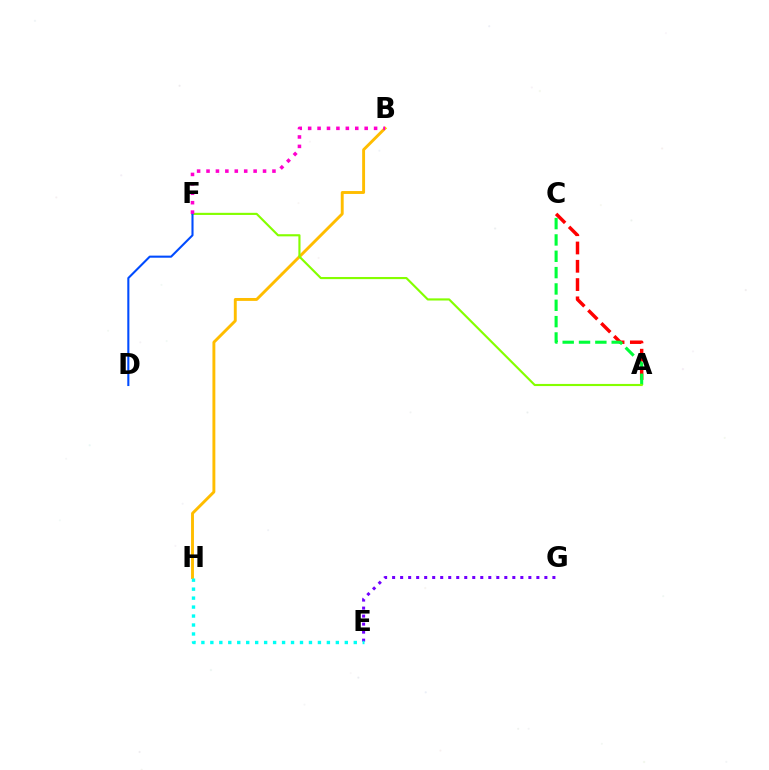{('A', 'C'): [{'color': '#ff0000', 'line_style': 'dashed', 'thickness': 2.48}, {'color': '#00ff39', 'line_style': 'dashed', 'thickness': 2.22}], ('B', 'H'): [{'color': '#ffbd00', 'line_style': 'solid', 'thickness': 2.09}], ('E', 'G'): [{'color': '#7200ff', 'line_style': 'dotted', 'thickness': 2.18}], ('E', 'H'): [{'color': '#00fff6', 'line_style': 'dotted', 'thickness': 2.44}], ('A', 'F'): [{'color': '#84ff00', 'line_style': 'solid', 'thickness': 1.54}], ('D', 'F'): [{'color': '#004bff', 'line_style': 'solid', 'thickness': 1.51}], ('B', 'F'): [{'color': '#ff00cf', 'line_style': 'dotted', 'thickness': 2.56}]}